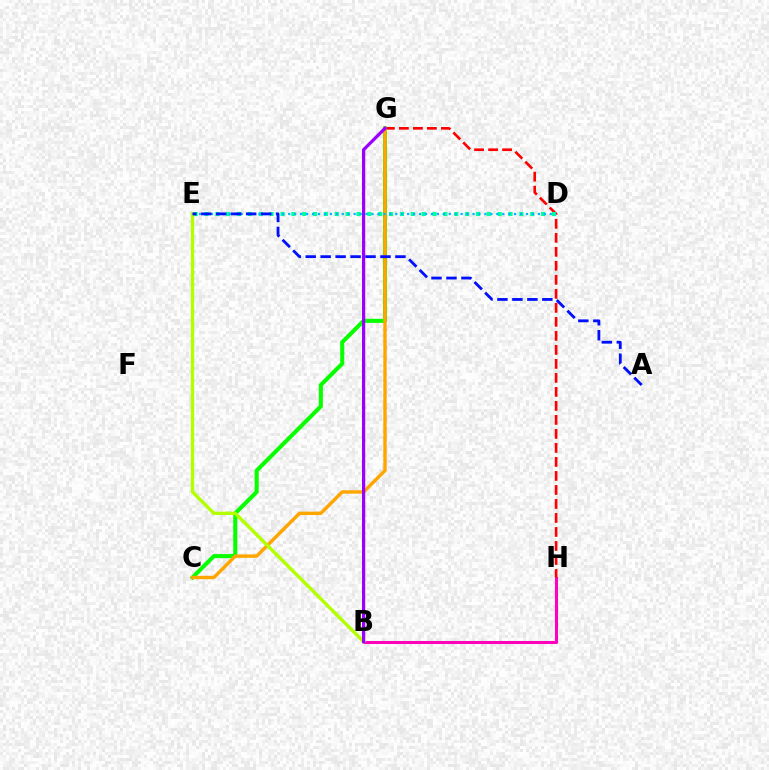{('B', 'H'): [{'color': '#ff00bd', 'line_style': 'solid', 'thickness': 2.2}], ('G', 'H'): [{'color': '#ff0000', 'line_style': 'dashed', 'thickness': 1.9}], ('D', 'E'): [{'color': '#00ff9d', 'line_style': 'dotted', 'thickness': 2.95}, {'color': '#00b5ff', 'line_style': 'dotted', 'thickness': 1.62}], ('C', 'G'): [{'color': '#08ff00', 'line_style': 'solid', 'thickness': 2.93}, {'color': '#ffa500', 'line_style': 'solid', 'thickness': 2.45}], ('B', 'E'): [{'color': '#b3ff00', 'line_style': 'solid', 'thickness': 2.42}], ('B', 'G'): [{'color': '#9b00ff', 'line_style': 'solid', 'thickness': 2.32}], ('A', 'E'): [{'color': '#0010ff', 'line_style': 'dashed', 'thickness': 2.03}]}